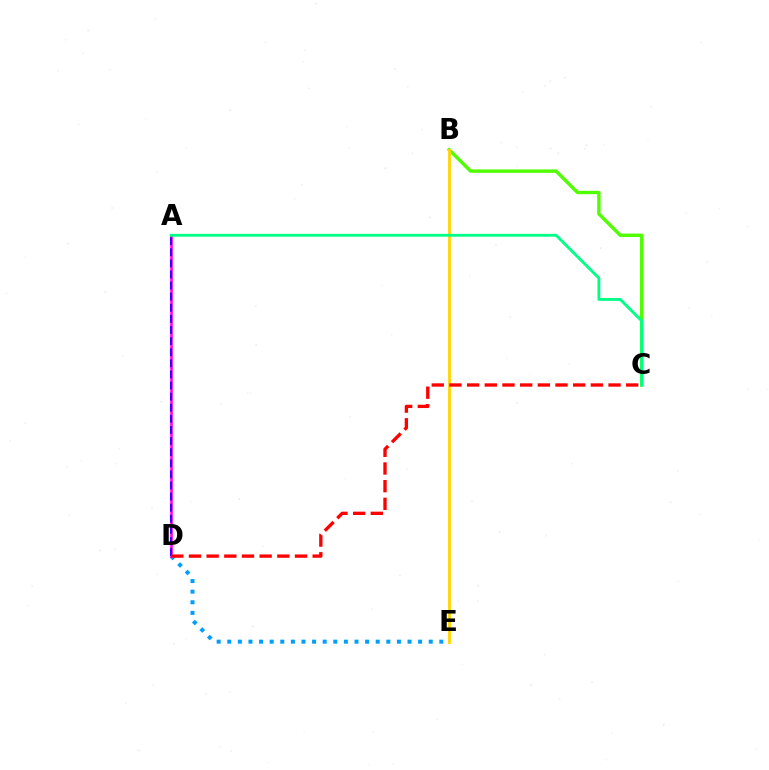{('B', 'C'): [{'color': '#4fff00', 'line_style': 'solid', 'thickness': 2.44}], ('D', 'E'): [{'color': '#009eff', 'line_style': 'dotted', 'thickness': 2.88}], ('B', 'E'): [{'color': '#ffd500', 'line_style': 'solid', 'thickness': 2.02}], ('A', 'D'): [{'color': '#ff00ed', 'line_style': 'solid', 'thickness': 1.89}, {'color': '#3700ff', 'line_style': 'dashed', 'thickness': 1.51}], ('C', 'D'): [{'color': '#ff0000', 'line_style': 'dashed', 'thickness': 2.4}], ('A', 'C'): [{'color': '#00ff86', 'line_style': 'solid', 'thickness': 2.05}]}